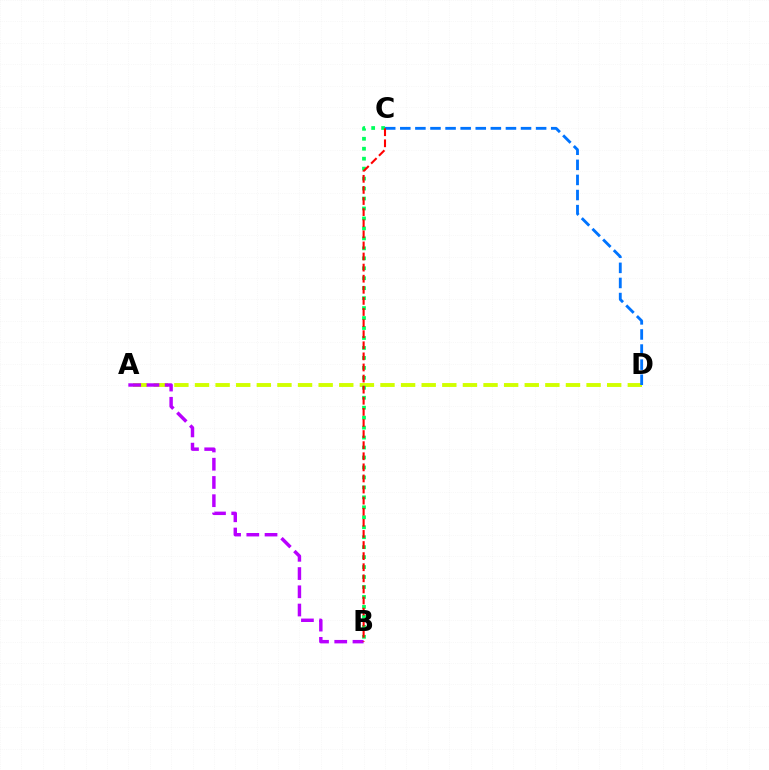{('A', 'D'): [{'color': '#d1ff00', 'line_style': 'dashed', 'thickness': 2.8}], ('A', 'B'): [{'color': '#b900ff', 'line_style': 'dashed', 'thickness': 2.48}], ('C', 'D'): [{'color': '#0074ff', 'line_style': 'dashed', 'thickness': 2.05}], ('B', 'C'): [{'color': '#00ff5c', 'line_style': 'dotted', 'thickness': 2.71}, {'color': '#ff0000', 'line_style': 'dashed', 'thickness': 1.51}]}